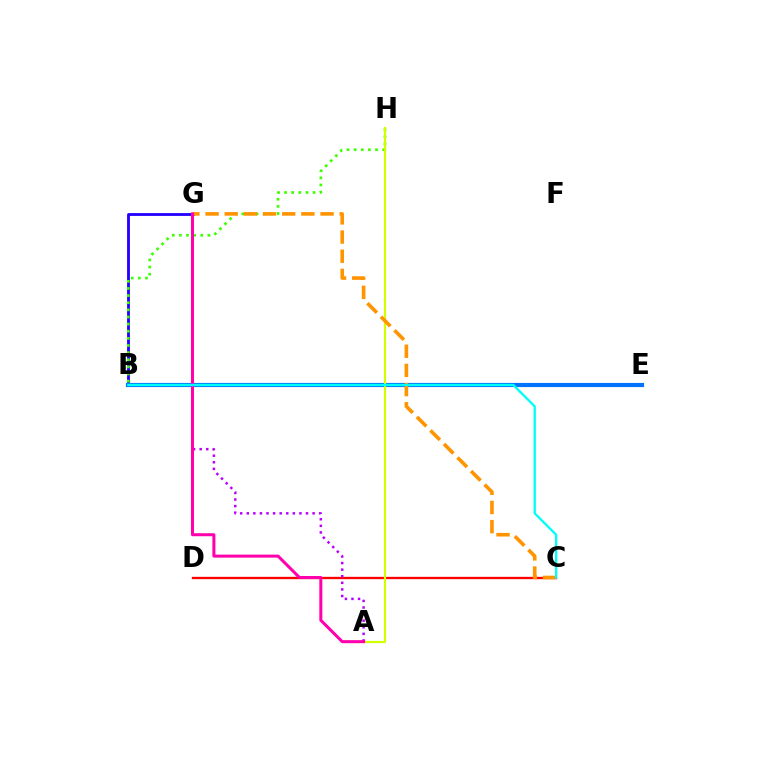{('B', 'G'): [{'color': '#2500ff', 'line_style': 'solid', 'thickness': 2.04}], ('B', 'E'): [{'color': '#00ff5c', 'line_style': 'dotted', 'thickness': 1.81}, {'color': '#0074ff', 'line_style': 'solid', 'thickness': 3.0}], ('C', 'D'): [{'color': '#ff0000', 'line_style': 'solid', 'thickness': 1.68}], ('B', 'H'): [{'color': '#3dff00', 'line_style': 'dotted', 'thickness': 1.94}], ('A', 'G'): [{'color': '#b900ff', 'line_style': 'dotted', 'thickness': 1.79}, {'color': '#ff00ac', 'line_style': 'solid', 'thickness': 2.17}], ('A', 'H'): [{'color': '#d1ff00', 'line_style': 'solid', 'thickness': 1.57}], ('C', 'G'): [{'color': '#ff9400', 'line_style': 'dashed', 'thickness': 2.6}], ('B', 'C'): [{'color': '#00fff6', 'line_style': 'solid', 'thickness': 1.68}]}